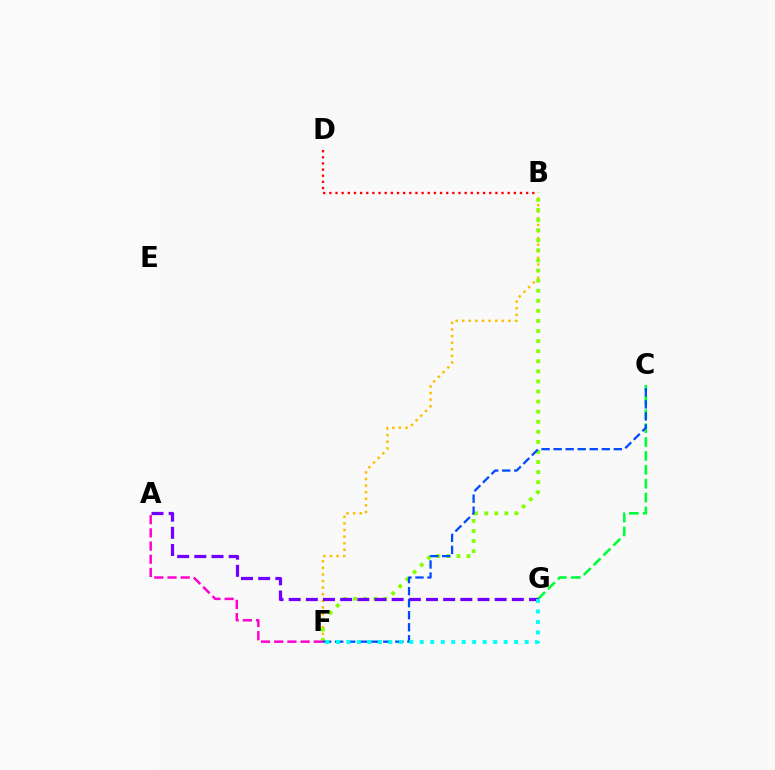{('B', 'F'): [{'color': '#ffbd00', 'line_style': 'dotted', 'thickness': 1.79}, {'color': '#84ff00', 'line_style': 'dotted', 'thickness': 2.74}], ('C', 'G'): [{'color': '#00ff39', 'line_style': 'dashed', 'thickness': 1.88}], ('A', 'G'): [{'color': '#7200ff', 'line_style': 'dashed', 'thickness': 2.33}], ('C', 'F'): [{'color': '#004bff', 'line_style': 'dashed', 'thickness': 1.64}], ('A', 'F'): [{'color': '#ff00cf', 'line_style': 'dashed', 'thickness': 1.79}], ('B', 'D'): [{'color': '#ff0000', 'line_style': 'dotted', 'thickness': 1.67}], ('F', 'G'): [{'color': '#00fff6', 'line_style': 'dotted', 'thickness': 2.85}]}